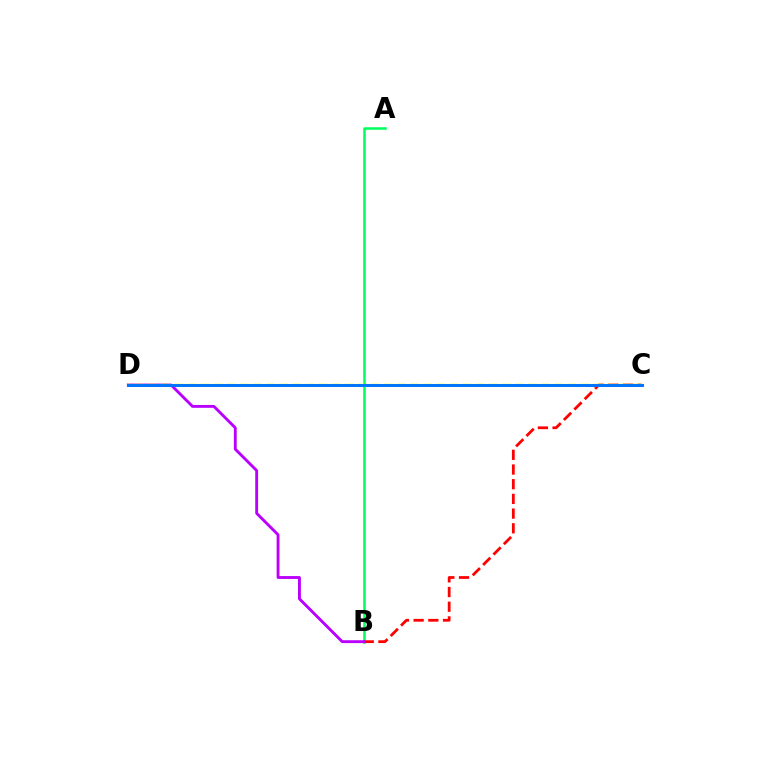{('A', 'B'): [{'color': '#00ff5c', 'line_style': 'solid', 'thickness': 1.82}], ('B', 'C'): [{'color': '#ff0000', 'line_style': 'dashed', 'thickness': 2.0}], ('B', 'D'): [{'color': '#b900ff', 'line_style': 'solid', 'thickness': 2.06}], ('C', 'D'): [{'color': '#d1ff00', 'line_style': 'dashed', 'thickness': 1.78}, {'color': '#0074ff', 'line_style': 'solid', 'thickness': 2.12}]}